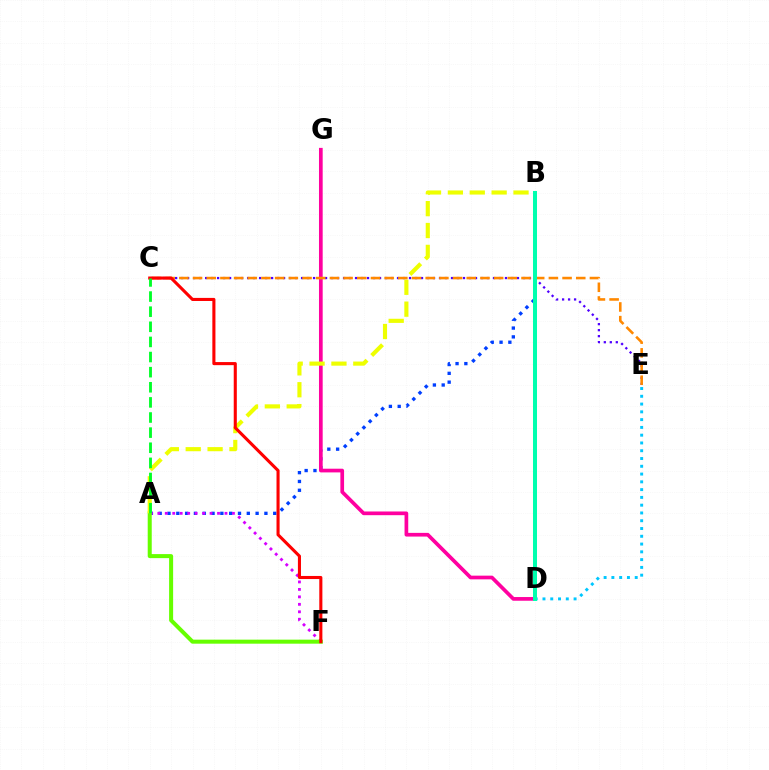{('A', 'B'): [{'color': '#003fff', 'line_style': 'dotted', 'thickness': 2.39}, {'color': '#eeff00', 'line_style': 'dashed', 'thickness': 2.97}], ('D', 'E'): [{'color': '#00c7ff', 'line_style': 'dotted', 'thickness': 2.11}], ('C', 'E'): [{'color': '#4f00ff', 'line_style': 'dotted', 'thickness': 1.63}, {'color': '#ff8800', 'line_style': 'dashed', 'thickness': 1.86}], ('A', 'F'): [{'color': '#d600ff', 'line_style': 'dotted', 'thickness': 2.03}, {'color': '#66ff00', 'line_style': 'solid', 'thickness': 2.9}], ('D', 'G'): [{'color': '#ff00a0', 'line_style': 'solid', 'thickness': 2.66}], ('C', 'F'): [{'color': '#ff0000', 'line_style': 'solid', 'thickness': 2.22}], ('B', 'D'): [{'color': '#00ffaf', 'line_style': 'solid', 'thickness': 2.89}], ('A', 'C'): [{'color': '#00ff27', 'line_style': 'dashed', 'thickness': 2.05}]}